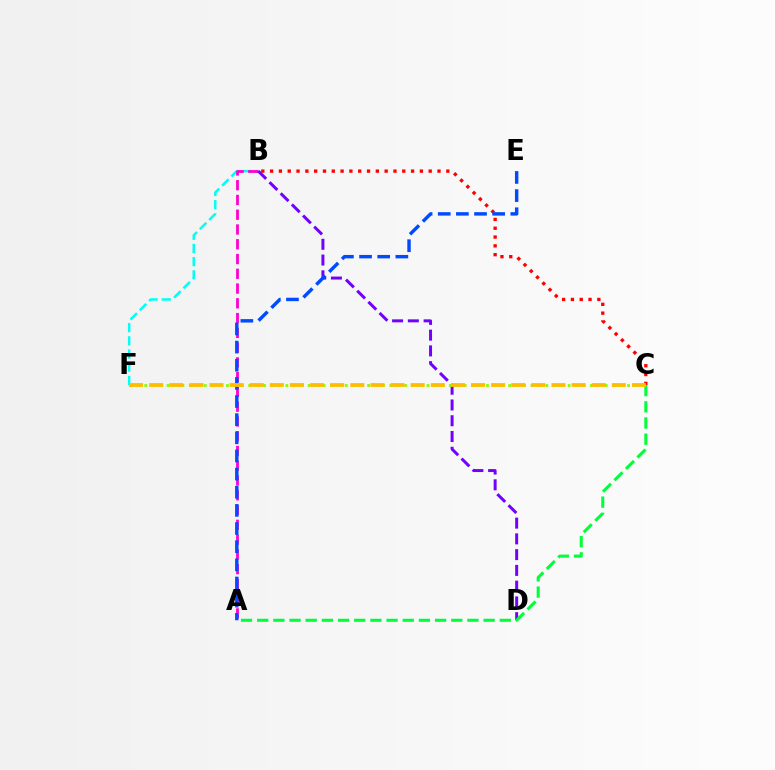{('B', 'F'): [{'color': '#00fff6', 'line_style': 'dashed', 'thickness': 1.79}], ('A', 'B'): [{'color': '#ff00cf', 'line_style': 'dashed', 'thickness': 2.01}], ('B', 'C'): [{'color': '#ff0000', 'line_style': 'dotted', 'thickness': 2.39}], ('B', 'D'): [{'color': '#7200ff', 'line_style': 'dashed', 'thickness': 2.14}], ('A', 'C'): [{'color': '#00ff39', 'line_style': 'dashed', 'thickness': 2.2}], ('C', 'F'): [{'color': '#84ff00', 'line_style': 'dotted', 'thickness': 2.02}, {'color': '#ffbd00', 'line_style': 'dashed', 'thickness': 2.73}], ('A', 'E'): [{'color': '#004bff', 'line_style': 'dashed', 'thickness': 2.47}]}